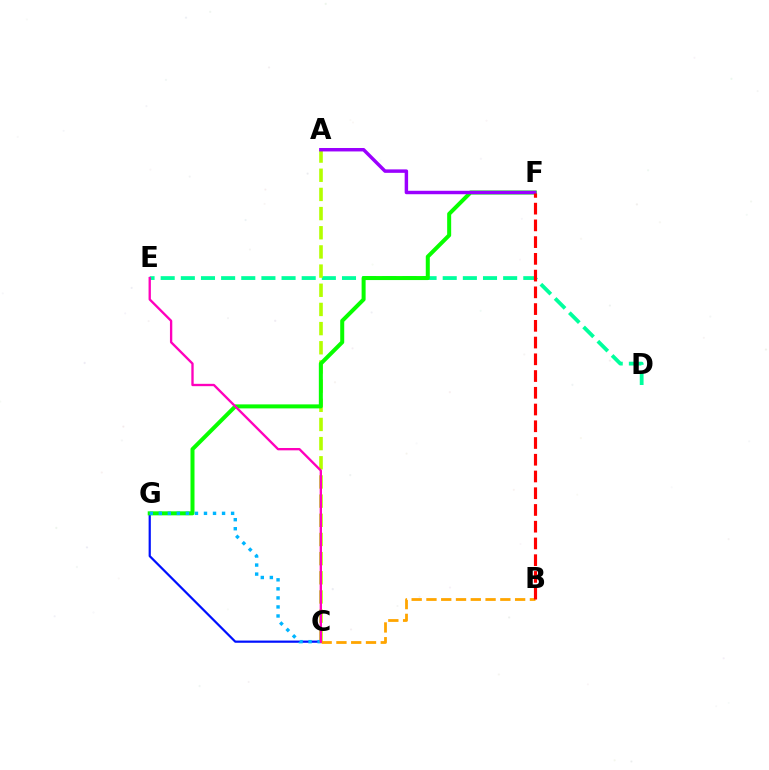{('D', 'E'): [{'color': '#00ff9d', 'line_style': 'dashed', 'thickness': 2.74}], ('A', 'C'): [{'color': '#b3ff00', 'line_style': 'dashed', 'thickness': 2.6}], ('C', 'G'): [{'color': '#0010ff', 'line_style': 'solid', 'thickness': 1.59}, {'color': '#00b5ff', 'line_style': 'dotted', 'thickness': 2.46}], ('B', 'C'): [{'color': '#ffa500', 'line_style': 'dashed', 'thickness': 2.01}], ('F', 'G'): [{'color': '#08ff00', 'line_style': 'solid', 'thickness': 2.88}], ('A', 'F'): [{'color': '#9b00ff', 'line_style': 'solid', 'thickness': 2.48}], ('B', 'F'): [{'color': '#ff0000', 'line_style': 'dashed', 'thickness': 2.27}], ('C', 'E'): [{'color': '#ff00bd', 'line_style': 'solid', 'thickness': 1.68}]}